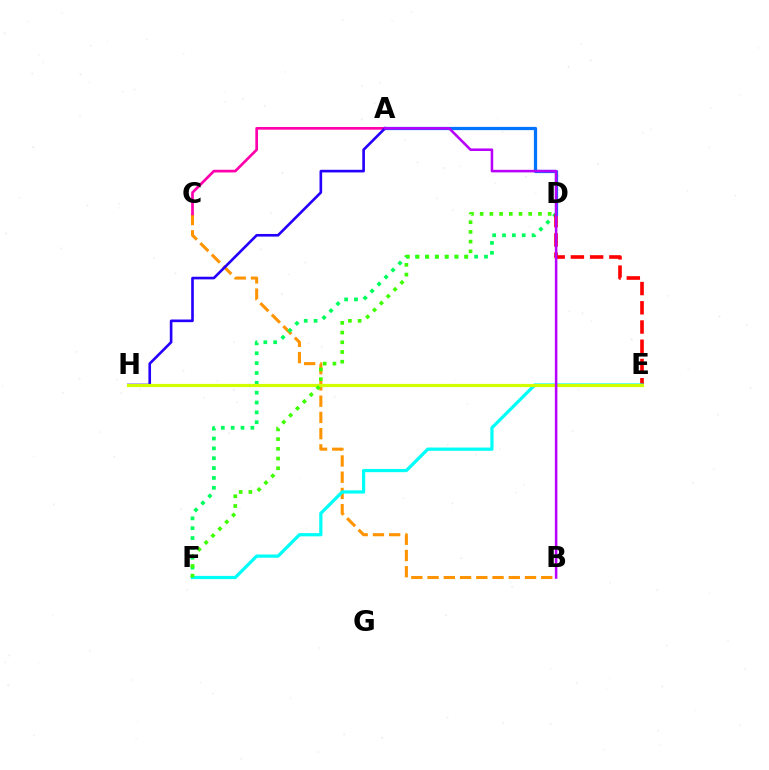{('B', 'C'): [{'color': '#ff9400', 'line_style': 'dashed', 'thickness': 2.21}], ('D', 'F'): [{'color': '#00ff5c', 'line_style': 'dotted', 'thickness': 2.68}, {'color': '#3dff00', 'line_style': 'dotted', 'thickness': 2.64}], ('A', 'C'): [{'color': '#ff00ac', 'line_style': 'solid', 'thickness': 1.95}], ('D', 'E'): [{'color': '#ff0000', 'line_style': 'dashed', 'thickness': 2.61}], ('A', 'D'): [{'color': '#0074ff', 'line_style': 'solid', 'thickness': 2.33}], ('A', 'H'): [{'color': '#2500ff', 'line_style': 'solid', 'thickness': 1.9}], ('E', 'F'): [{'color': '#00fff6', 'line_style': 'solid', 'thickness': 2.32}], ('E', 'H'): [{'color': '#d1ff00', 'line_style': 'solid', 'thickness': 2.29}], ('A', 'B'): [{'color': '#b900ff', 'line_style': 'solid', 'thickness': 1.84}]}